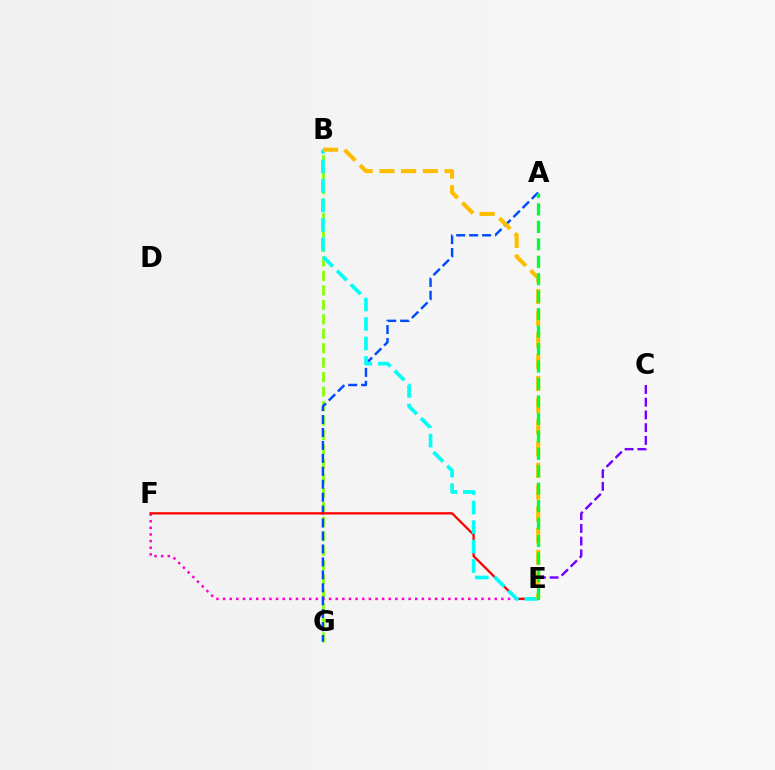{('B', 'G'): [{'color': '#84ff00', 'line_style': 'dashed', 'thickness': 1.96}], ('C', 'E'): [{'color': '#7200ff', 'line_style': 'dashed', 'thickness': 1.73}], ('E', 'F'): [{'color': '#ff00cf', 'line_style': 'dotted', 'thickness': 1.8}, {'color': '#ff0000', 'line_style': 'solid', 'thickness': 1.65}], ('A', 'G'): [{'color': '#004bff', 'line_style': 'dashed', 'thickness': 1.76}], ('B', 'E'): [{'color': '#00fff6', 'line_style': 'dashed', 'thickness': 2.65}, {'color': '#ffbd00', 'line_style': 'dashed', 'thickness': 2.95}], ('A', 'E'): [{'color': '#00ff39', 'line_style': 'dashed', 'thickness': 2.37}]}